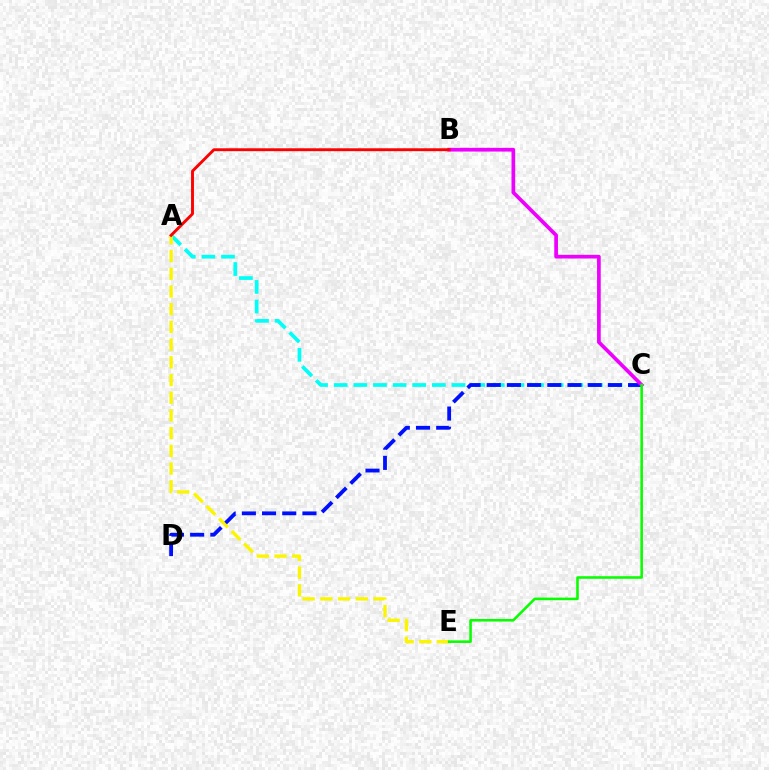{('A', 'C'): [{'color': '#00fff6', 'line_style': 'dashed', 'thickness': 2.67}], ('A', 'E'): [{'color': '#fcf500', 'line_style': 'dashed', 'thickness': 2.41}], ('C', 'D'): [{'color': '#0010ff', 'line_style': 'dashed', 'thickness': 2.74}], ('B', 'C'): [{'color': '#ee00ff', 'line_style': 'solid', 'thickness': 2.66}], ('A', 'B'): [{'color': '#ff0000', 'line_style': 'solid', 'thickness': 2.08}], ('C', 'E'): [{'color': '#08ff00', 'line_style': 'solid', 'thickness': 1.85}]}